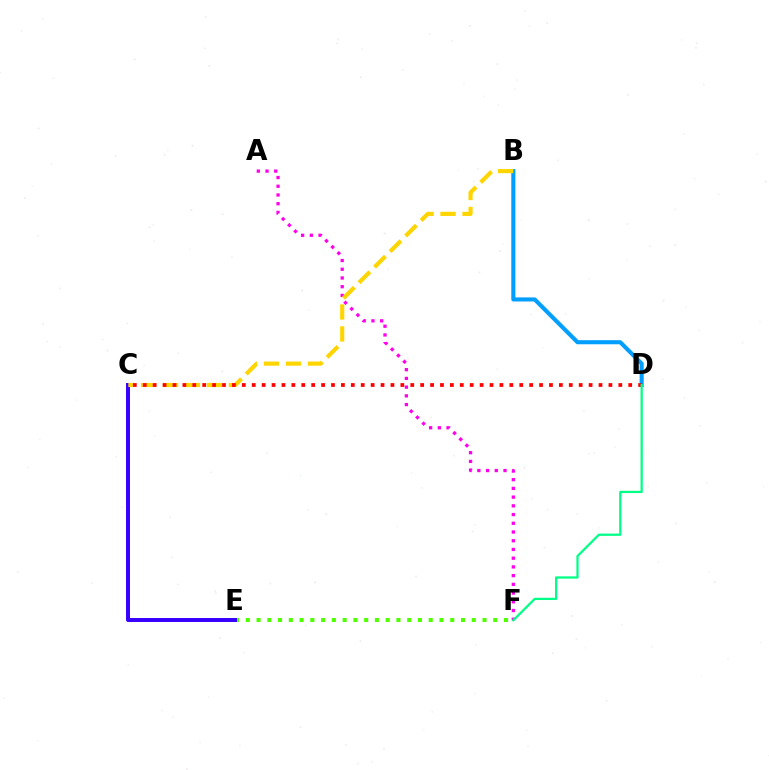{('B', 'D'): [{'color': '#009eff', 'line_style': 'solid', 'thickness': 2.94}], ('E', 'F'): [{'color': '#4fff00', 'line_style': 'dotted', 'thickness': 2.92}], ('A', 'F'): [{'color': '#ff00ed', 'line_style': 'dotted', 'thickness': 2.37}], ('C', 'E'): [{'color': '#3700ff', 'line_style': 'solid', 'thickness': 2.85}], ('B', 'C'): [{'color': '#ffd500', 'line_style': 'dashed', 'thickness': 2.98}], ('C', 'D'): [{'color': '#ff0000', 'line_style': 'dotted', 'thickness': 2.69}], ('D', 'F'): [{'color': '#00ff86', 'line_style': 'solid', 'thickness': 1.62}]}